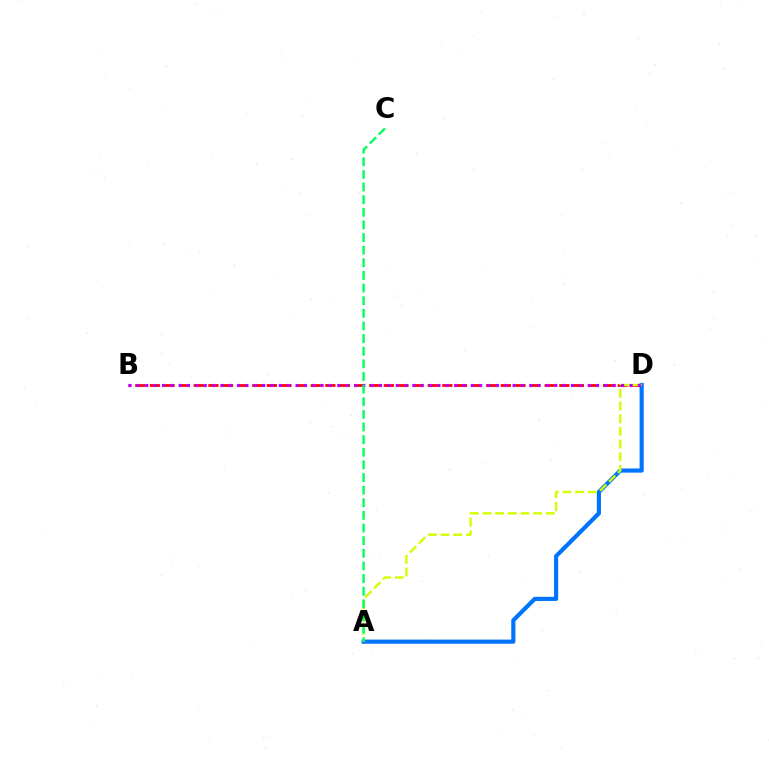{('B', 'D'): [{'color': '#ff0000', 'line_style': 'dashed', 'thickness': 1.99}, {'color': '#b900ff', 'line_style': 'dotted', 'thickness': 2.27}], ('A', 'D'): [{'color': '#0074ff', 'line_style': 'solid', 'thickness': 2.99}, {'color': '#d1ff00', 'line_style': 'dashed', 'thickness': 1.72}], ('A', 'C'): [{'color': '#00ff5c', 'line_style': 'dashed', 'thickness': 1.72}]}